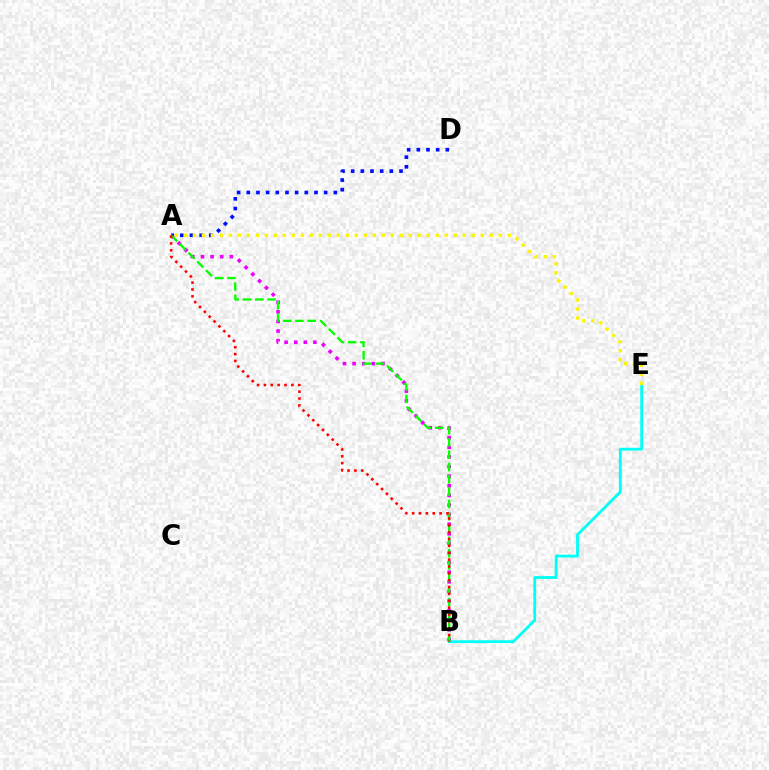{('A', 'B'): [{'color': '#ee00ff', 'line_style': 'dotted', 'thickness': 2.61}, {'color': '#08ff00', 'line_style': 'dashed', 'thickness': 1.67}, {'color': '#ff0000', 'line_style': 'dotted', 'thickness': 1.86}], ('B', 'E'): [{'color': '#00fff6', 'line_style': 'solid', 'thickness': 2.02}], ('A', 'D'): [{'color': '#0010ff', 'line_style': 'dotted', 'thickness': 2.63}], ('A', 'E'): [{'color': '#fcf500', 'line_style': 'dotted', 'thickness': 2.44}]}